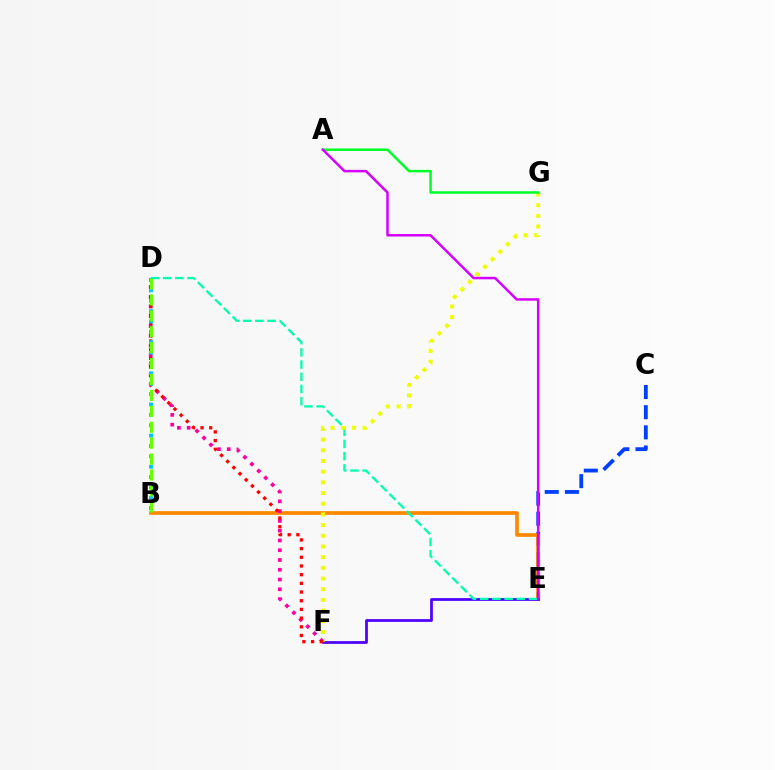{('C', 'E'): [{'color': '#003fff', 'line_style': 'dashed', 'thickness': 2.74}], ('B', 'E'): [{'color': '#ff8800', 'line_style': 'solid', 'thickness': 2.64}], ('E', 'F'): [{'color': '#4f00ff', 'line_style': 'solid', 'thickness': 1.99}], ('D', 'E'): [{'color': '#00ffaf', 'line_style': 'dashed', 'thickness': 1.66}], ('D', 'F'): [{'color': '#ff00a0', 'line_style': 'dotted', 'thickness': 2.66}, {'color': '#ff0000', 'line_style': 'dotted', 'thickness': 2.36}], ('F', 'G'): [{'color': '#eeff00', 'line_style': 'dotted', 'thickness': 2.9}], ('B', 'D'): [{'color': '#00c7ff', 'line_style': 'dotted', 'thickness': 2.82}, {'color': '#66ff00', 'line_style': 'dashed', 'thickness': 2.16}], ('A', 'G'): [{'color': '#00ff27', 'line_style': 'solid', 'thickness': 1.81}], ('A', 'E'): [{'color': '#d600ff', 'line_style': 'solid', 'thickness': 1.79}]}